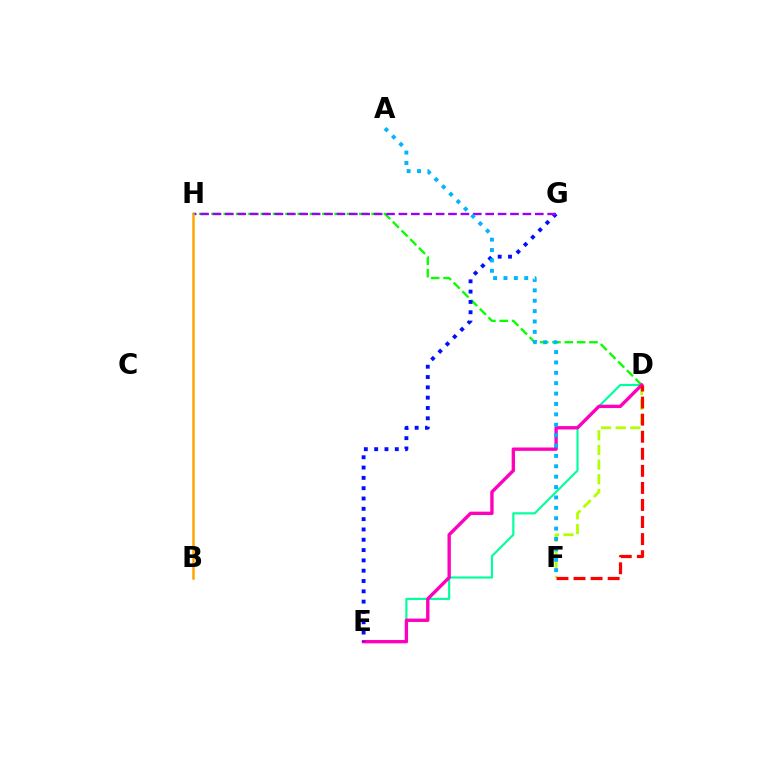{('D', 'E'): [{'color': '#00ff9d', 'line_style': 'solid', 'thickness': 1.54}, {'color': '#ff00bd', 'line_style': 'solid', 'thickness': 2.42}], ('D', 'F'): [{'color': '#b3ff00', 'line_style': 'dashed', 'thickness': 1.99}, {'color': '#ff0000', 'line_style': 'dashed', 'thickness': 2.32}], ('D', 'H'): [{'color': '#08ff00', 'line_style': 'dashed', 'thickness': 1.67}], ('E', 'G'): [{'color': '#0010ff', 'line_style': 'dotted', 'thickness': 2.8}], ('G', 'H'): [{'color': '#9b00ff', 'line_style': 'dashed', 'thickness': 1.68}], ('B', 'H'): [{'color': '#ffa500', 'line_style': 'solid', 'thickness': 1.8}], ('A', 'F'): [{'color': '#00b5ff', 'line_style': 'dotted', 'thickness': 2.82}]}